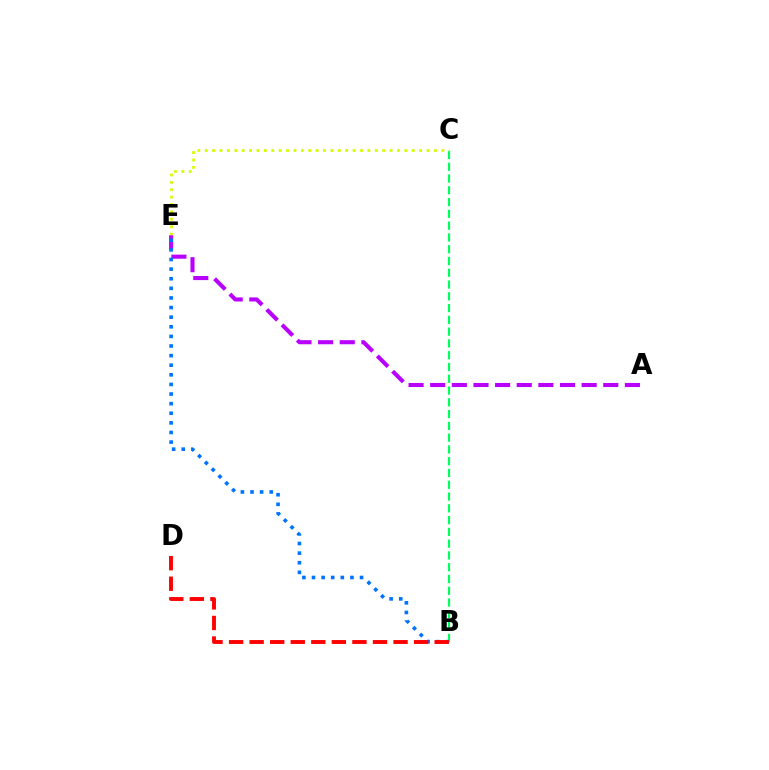{('B', 'C'): [{'color': '#00ff5c', 'line_style': 'dashed', 'thickness': 1.6}], ('C', 'E'): [{'color': '#d1ff00', 'line_style': 'dotted', 'thickness': 2.01}], ('A', 'E'): [{'color': '#b900ff', 'line_style': 'dashed', 'thickness': 2.94}], ('B', 'E'): [{'color': '#0074ff', 'line_style': 'dotted', 'thickness': 2.61}], ('B', 'D'): [{'color': '#ff0000', 'line_style': 'dashed', 'thickness': 2.79}]}